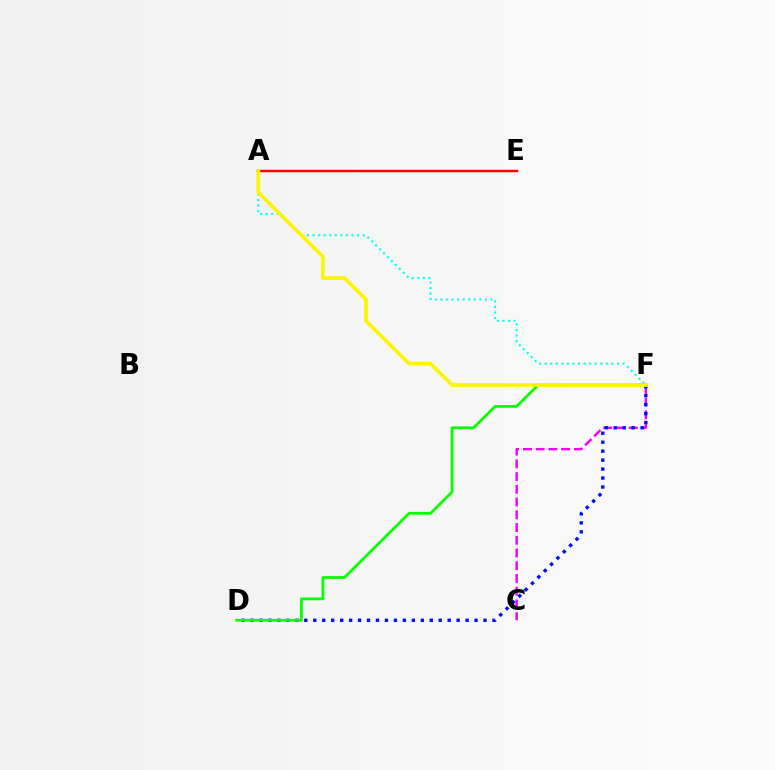{('C', 'F'): [{'color': '#ee00ff', 'line_style': 'dashed', 'thickness': 1.73}], ('A', 'F'): [{'color': '#00fff6', 'line_style': 'dotted', 'thickness': 1.51}, {'color': '#fcf500', 'line_style': 'solid', 'thickness': 2.66}], ('D', 'F'): [{'color': '#0010ff', 'line_style': 'dotted', 'thickness': 2.43}, {'color': '#08ff00', 'line_style': 'solid', 'thickness': 2.0}], ('A', 'E'): [{'color': '#ff0000', 'line_style': 'solid', 'thickness': 1.76}]}